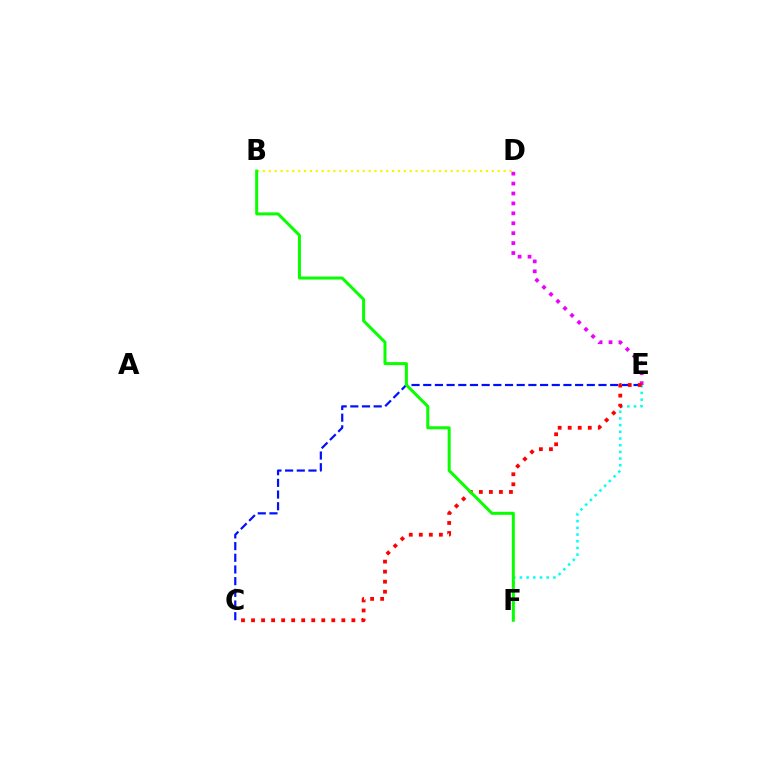{('B', 'D'): [{'color': '#fcf500', 'line_style': 'dotted', 'thickness': 1.59}], ('C', 'E'): [{'color': '#0010ff', 'line_style': 'dashed', 'thickness': 1.59}, {'color': '#ff0000', 'line_style': 'dotted', 'thickness': 2.73}], ('D', 'E'): [{'color': '#ee00ff', 'line_style': 'dotted', 'thickness': 2.7}], ('E', 'F'): [{'color': '#00fff6', 'line_style': 'dotted', 'thickness': 1.82}], ('B', 'F'): [{'color': '#08ff00', 'line_style': 'solid', 'thickness': 2.16}]}